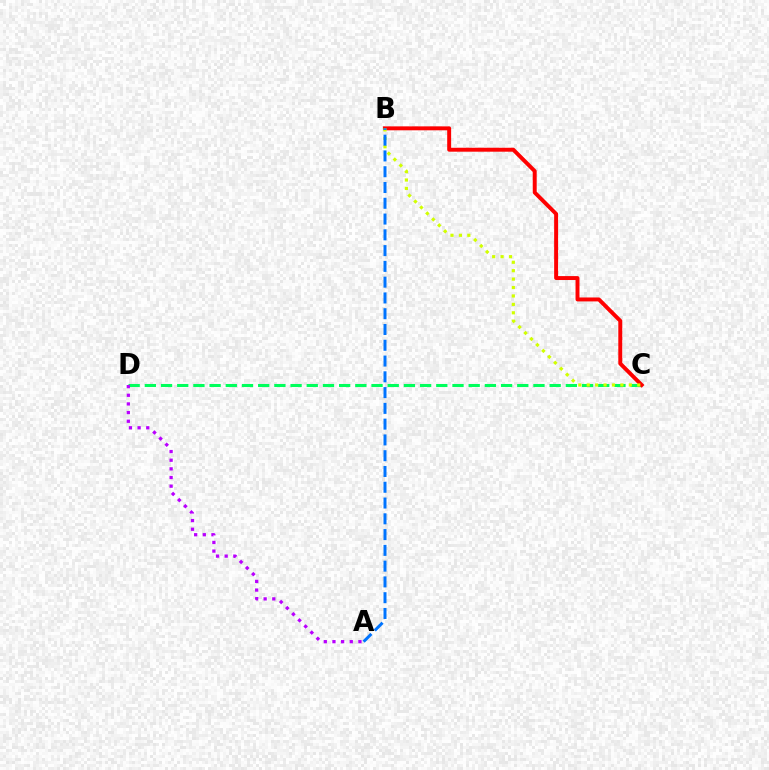{('C', 'D'): [{'color': '#00ff5c', 'line_style': 'dashed', 'thickness': 2.2}], ('B', 'C'): [{'color': '#ff0000', 'line_style': 'solid', 'thickness': 2.83}, {'color': '#d1ff00', 'line_style': 'dotted', 'thickness': 2.29}], ('A', 'B'): [{'color': '#0074ff', 'line_style': 'dashed', 'thickness': 2.14}], ('A', 'D'): [{'color': '#b900ff', 'line_style': 'dotted', 'thickness': 2.35}]}